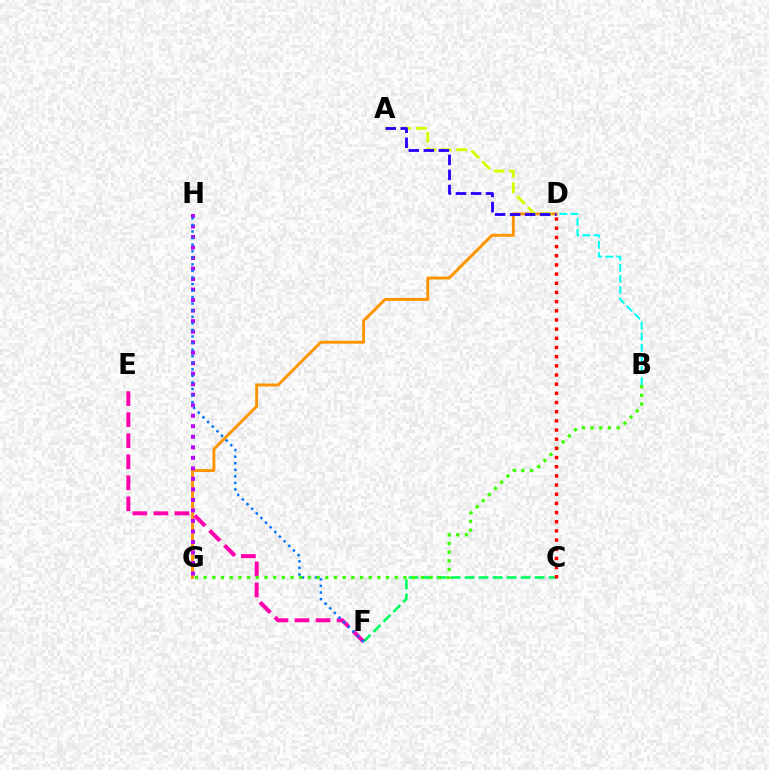{('D', 'G'): [{'color': '#ff9400', 'line_style': 'solid', 'thickness': 2.13}], ('A', 'D'): [{'color': '#d1ff00', 'line_style': 'dashed', 'thickness': 2.1}, {'color': '#2500ff', 'line_style': 'dashed', 'thickness': 2.04}], ('C', 'F'): [{'color': '#00ff5c', 'line_style': 'dashed', 'thickness': 1.9}], ('E', 'F'): [{'color': '#ff00ac', 'line_style': 'dashed', 'thickness': 2.86}], ('B', 'D'): [{'color': '#00fff6', 'line_style': 'dashed', 'thickness': 1.51}], ('G', 'H'): [{'color': '#b900ff', 'line_style': 'dotted', 'thickness': 2.86}], ('F', 'H'): [{'color': '#0074ff', 'line_style': 'dotted', 'thickness': 1.78}], ('B', 'G'): [{'color': '#3dff00', 'line_style': 'dotted', 'thickness': 2.36}], ('C', 'D'): [{'color': '#ff0000', 'line_style': 'dotted', 'thickness': 2.49}]}